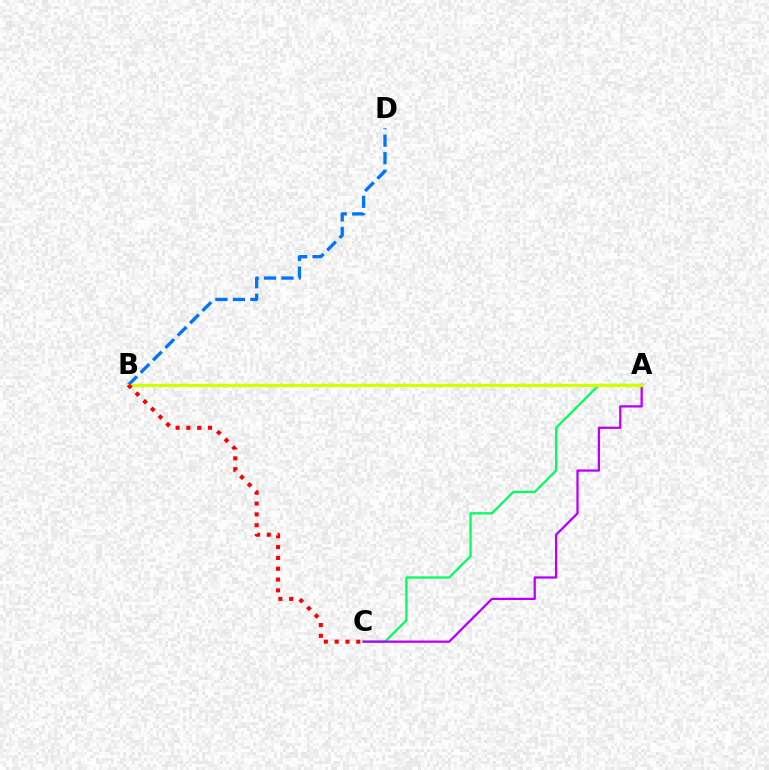{('B', 'D'): [{'color': '#0074ff', 'line_style': 'dashed', 'thickness': 2.38}], ('A', 'C'): [{'color': '#00ff5c', 'line_style': 'solid', 'thickness': 1.63}, {'color': '#b900ff', 'line_style': 'solid', 'thickness': 1.64}], ('A', 'B'): [{'color': '#d1ff00', 'line_style': 'solid', 'thickness': 2.35}], ('B', 'C'): [{'color': '#ff0000', 'line_style': 'dotted', 'thickness': 2.94}]}